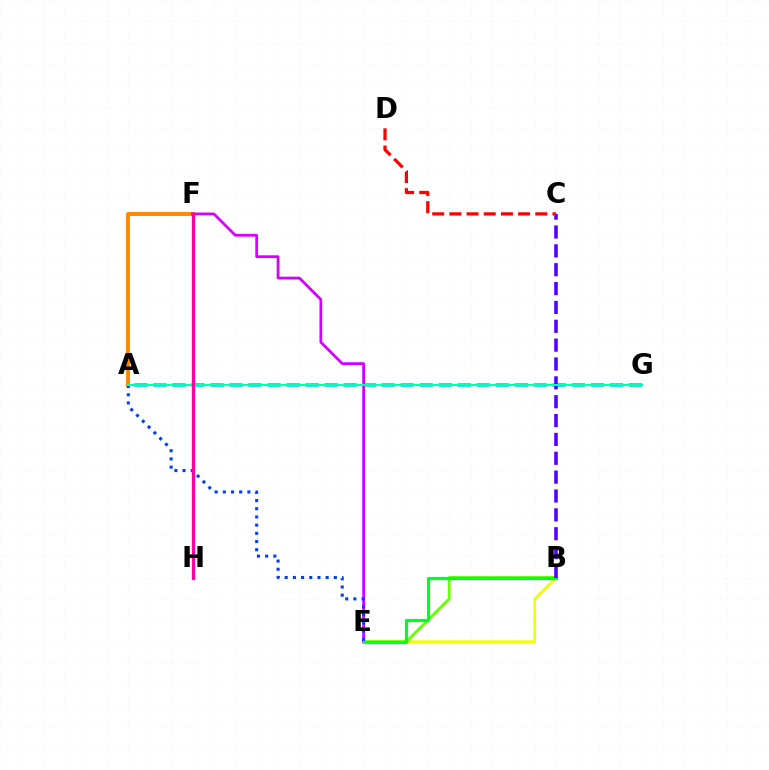{('A', 'G'): [{'color': '#00c7ff', 'line_style': 'dashed', 'thickness': 2.58}, {'color': '#00ffaf', 'line_style': 'solid', 'thickness': 1.51}], ('B', 'E'): [{'color': '#eeff00', 'line_style': 'solid', 'thickness': 1.94}, {'color': '#66ff00', 'line_style': 'solid', 'thickness': 2.04}, {'color': '#00ff27', 'line_style': 'solid', 'thickness': 2.3}], ('A', 'F'): [{'color': '#ff8800', 'line_style': 'solid', 'thickness': 2.83}], ('E', 'F'): [{'color': '#d600ff', 'line_style': 'solid', 'thickness': 1.99}], ('A', 'E'): [{'color': '#003fff', 'line_style': 'dotted', 'thickness': 2.23}], ('B', 'C'): [{'color': '#4f00ff', 'line_style': 'dashed', 'thickness': 2.56}], ('C', 'D'): [{'color': '#ff0000', 'line_style': 'dashed', 'thickness': 2.33}], ('F', 'H'): [{'color': '#ff00a0', 'line_style': 'solid', 'thickness': 2.4}]}